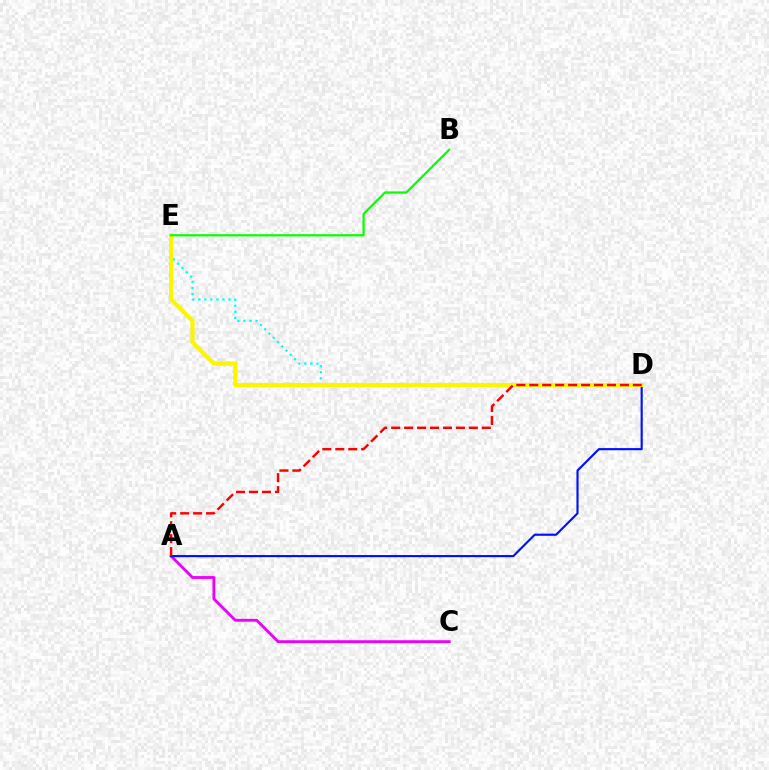{('A', 'C'): [{'color': '#ee00ff', 'line_style': 'solid', 'thickness': 2.06}], ('A', 'D'): [{'color': '#0010ff', 'line_style': 'solid', 'thickness': 1.54}, {'color': '#ff0000', 'line_style': 'dashed', 'thickness': 1.76}], ('D', 'E'): [{'color': '#00fff6', 'line_style': 'dotted', 'thickness': 1.64}, {'color': '#fcf500', 'line_style': 'solid', 'thickness': 2.98}], ('B', 'E'): [{'color': '#08ff00', 'line_style': 'solid', 'thickness': 1.58}]}